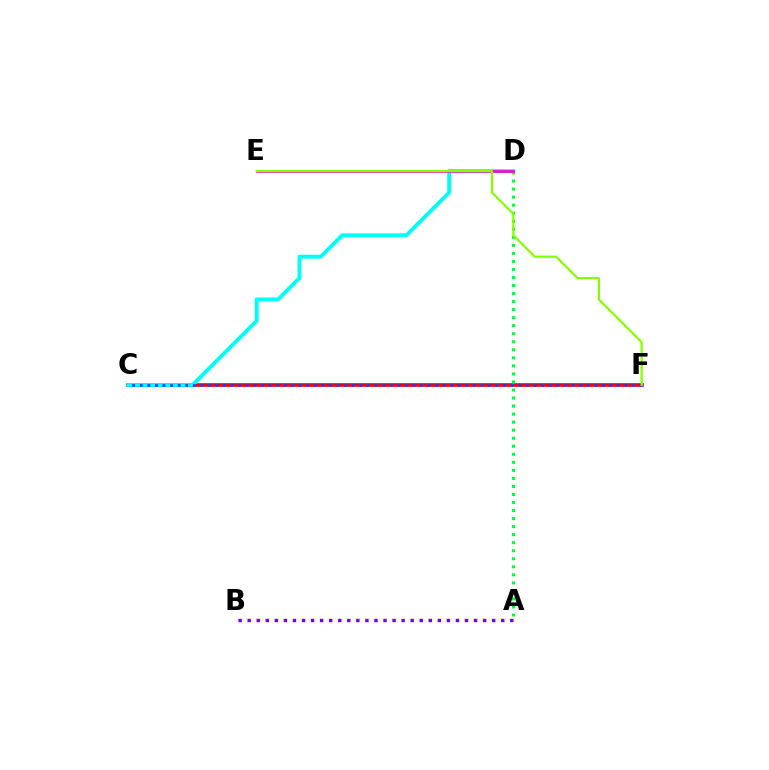{('C', 'F'): [{'color': '#ffbd00', 'line_style': 'dotted', 'thickness': 1.84}, {'color': '#ff0000', 'line_style': 'solid', 'thickness': 2.62}, {'color': '#004bff', 'line_style': 'dotted', 'thickness': 2.06}], ('A', 'B'): [{'color': '#7200ff', 'line_style': 'dotted', 'thickness': 2.46}], ('A', 'D'): [{'color': '#00ff39', 'line_style': 'dotted', 'thickness': 2.18}], ('C', 'D'): [{'color': '#00fff6', 'line_style': 'solid', 'thickness': 2.8}], ('D', 'E'): [{'color': '#ff00cf', 'line_style': 'solid', 'thickness': 1.93}], ('E', 'F'): [{'color': '#84ff00', 'line_style': 'solid', 'thickness': 1.59}]}